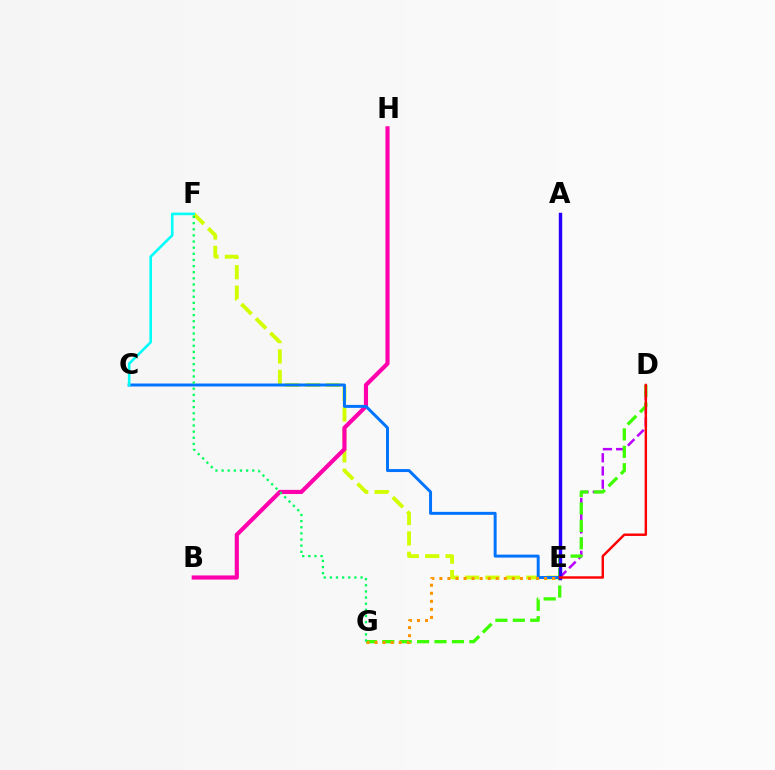{('E', 'F'): [{'color': '#d1ff00', 'line_style': 'dashed', 'thickness': 2.78}], ('D', 'E'): [{'color': '#b900ff', 'line_style': 'dashed', 'thickness': 1.8}, {'color': '#ff0000', 'line_style': 'solid', 'thickness': 1.75}], ('D', 'G'): [{'color': '#3dff00', 'line_style': 'dashed', 'thickness': 2.37}], ('B', 'H'): [{'color': '#ff00ac', 'line_style': 'solid', 'thickness': 2.98}], ('C', 'E'): [{'color': '#0074ff', 'line_style': 'solid', 'thickness': 2.14}], ('C', 'F'): [{'color': '#00fff6', 'line_style': 'solid', 'thickness': 1.87}], ('E', 'G'): [{'color': '#ff9400', 'line_style': 'dotted', 'thickness': 2.19}], ('A', 'E'): [{'color': '#2500ff', 'line_style': 'solid', 'thickness': 2.47}], ('F', 'G'): [{'color': '#00ff5c', 'line_style': 'dotted', 'thickness': 1.67}]}